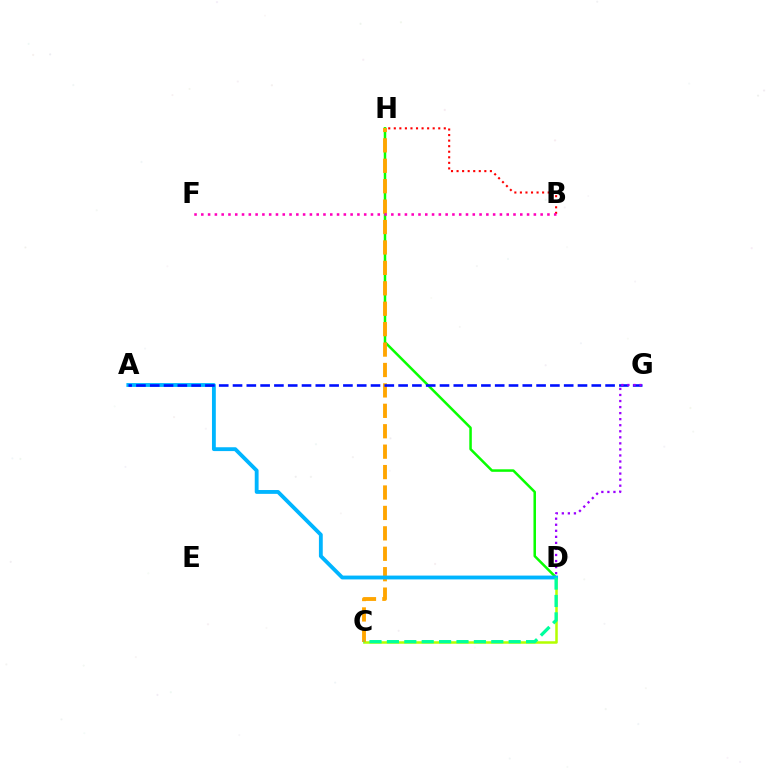{('C', 'D'): [{'color': '#b3ff00', 'line_style': 'solid', 'thickness': 1.81}, {'color': '#00ff9d', 'line_style': 'dashed', 'thickness': 2.36}], ('D', 'H'): [{'color': '#08ff00', 'line_style': 'solid', 'thickness': 1.81}], ('B', 'H'): [{'color': '#ff0000', 'line_style': 'dotted', 'thickness': 1.51}], ('C', 'H'): [{'color': '#ffa500', 'line_style': 'dashed', 'thickness': 2.77}], ('A', 'D'): [{'color': '#00b5ff', 'line_style': 'solid', 'thickness': 2.76}], ('B', 'F'): [{'color': '#ff00bd', 'line_style': 'dotted', 'thickness': 1.84}], ('A', 'G'): [{'color': '#0010ff', 'line_style': 'dashed', 'thickness': 1.87}], ('D', 'G'): [{'color': '#9b00ff', 'line_style': 'dotted', 'thickness': 1.64}]}